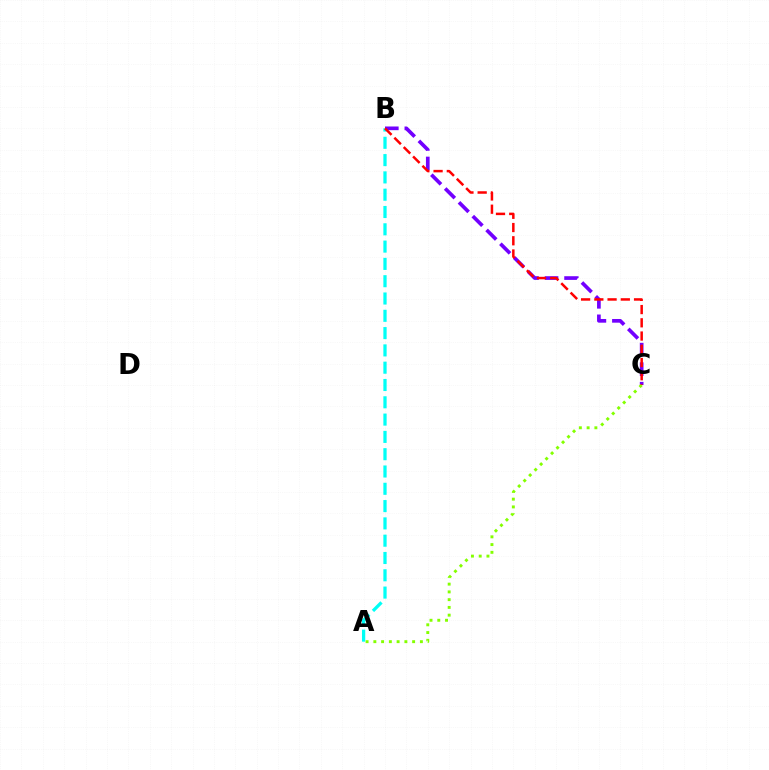{('A', 'B'): [{'color': '#00fff6', 'line_style': 'dashed', 'thickness': 2.35}], ('B', 'C'): [{'color': '#7200ff', 'line_style': 'dashed', 'thickness': 2.65}, {'color': '#ff0000', 'line_style': 'dashed', 'thickness': 1.8}], ('A', 'C'): [{'color': '#84ff00', 'line_style': 'dotted', 'thickness': 2.11}]}